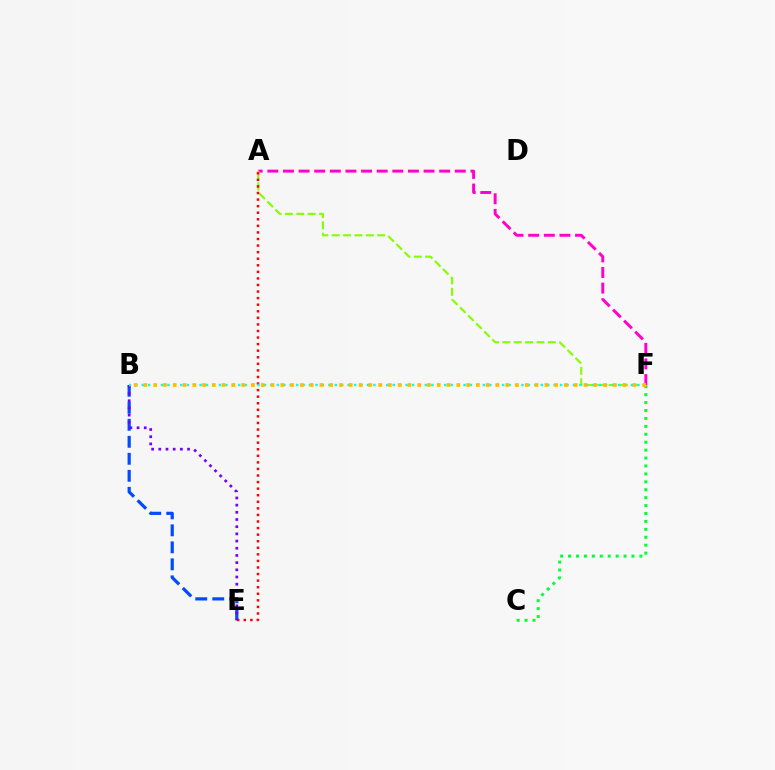{('B', 'E'): [{'color': '#004bff', 'line_style': 'dashed', 'thickness': 2.31}, {'color': '#7200ff', 'line_style': 'dotted', 'thickness': 1.95}], ('C', 'F'): [{'color': '#00ff39', 'line_style': 'dotted', 'thickness': 2.15}], ('A', 'F'): [{'color': '#ff00cf', 'line_style': 'dashed', 'thickness': 2.12}, {'color': '#84ff00', 'line_style': 'dashed', 'thickness': 1.54}], ('A', 'E'): [{'color': '#ff0000', 'line_style': 'dotted', 'thickness': 1.78}], ('B', 'F'): [{'color': '#00fff6', 'line_style': 'dotted', 'thickness': 1.75}, {'color': '#ffbd00', 'line_style': 'dotted', 'thickness': 2.66}]}